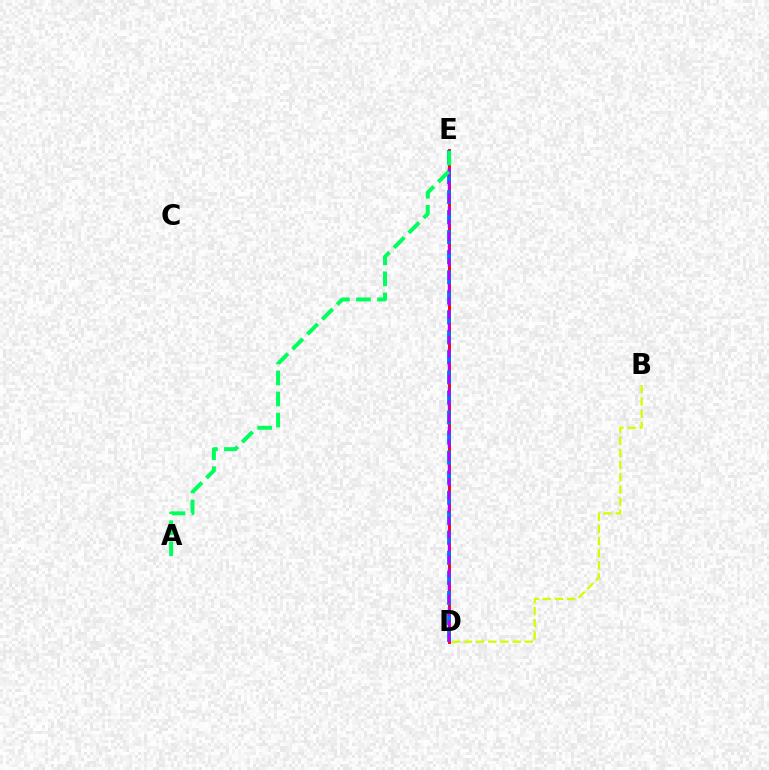{('D', 'E'): [{'color': '#ff0000', 'line_style': 'solid', 'thickness': 2.09}, {'color': '#0074ff', 'line_style': 'dashed', 'thickness': 2.72}, {'color': '#b900ff', 'line_style': 'dashed', 'thickness': 1.76}], ('B', 'D'): [{'color': '#d1ff00', 'line_style': 'dashed', 'thickness': 1.65}], ('A', 'E'): [{'color': '#00ff5c', 'line_style': 'dashed', 'thickness': 2.86}]}